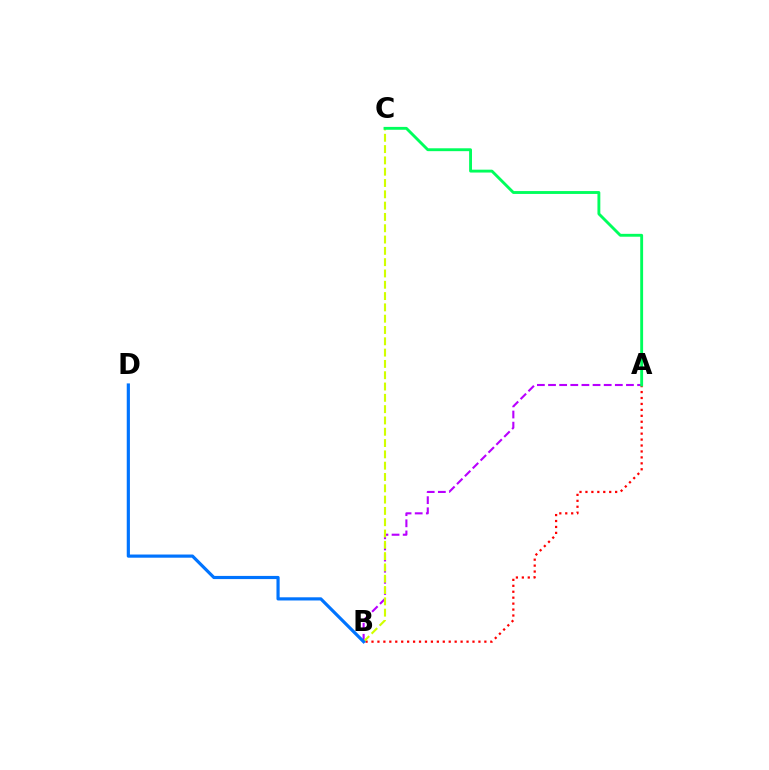{('A', 'B'): [{'color': '#b900ff', 'line_style': 'dashed', 'thickness': 1.51}, {'color': '#ff0000', 'line_style': 'dotted', 'thickness': 1.61}], ('B', 'C'): [{'color': '#d1ff00', 'line_style': 'dashed', 'thickness': 1.54}], ('A', 'C'): [{'color': '#00ff5c', 'line_style': 'solid', 'thickness': 2.07}], ('B', 'D'): [{'color': '#0074ff', 'line_style': 'solid', 'thickness': 2.28}]}